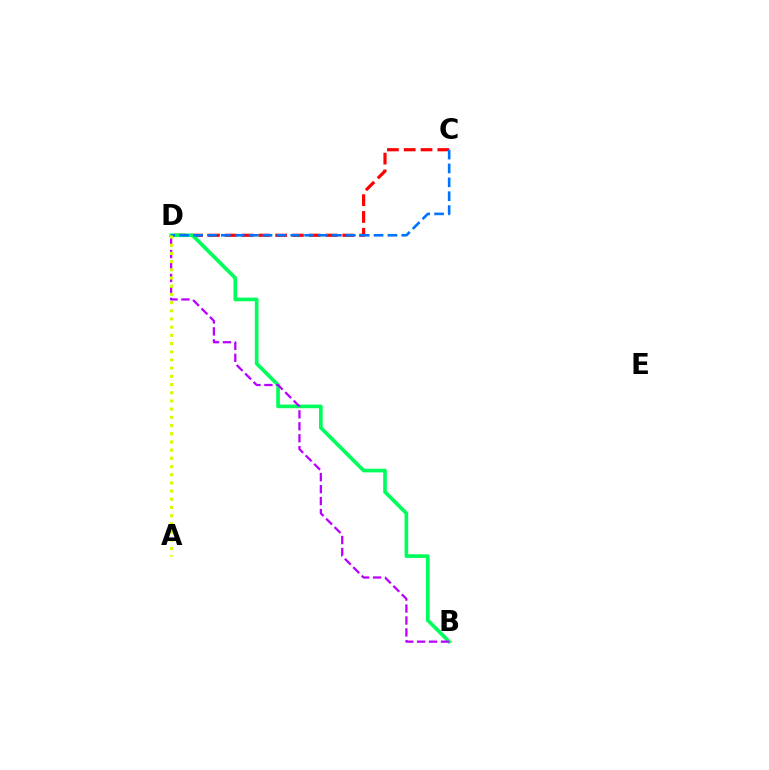{('C', 'D'): [{'color': '#ff0000', 'line_style': 'dashed', 'thickness': 2.28}, {'color': '#0074ff', 'line_style': 'dashed', 'thickness': 1.89}], ('B', 'D'): [{'color': '#00ff5c', 'line_style': 'solid', 'thickness': 2.64}, {'color': '#b900ff', 'line_style': 'dashed', 'thickness': 1.62}], ('A', 'D'): [{'color': '#d1ff00', 'line_style': 'dotted', 'thickness': 2.23}]}